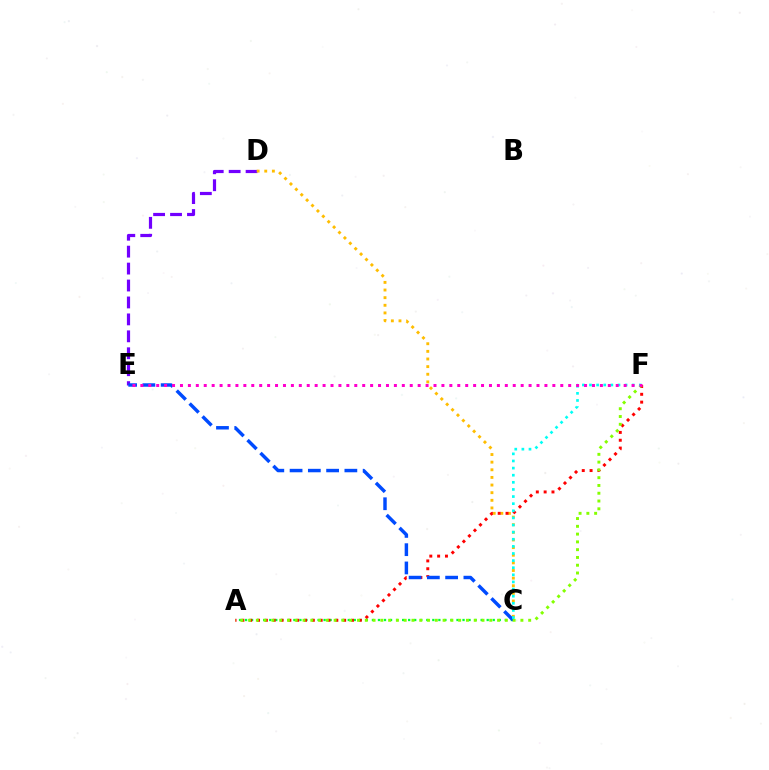{('A', 'C'): [{'color': '#00ff39', 'line_style': 'dotted', 'thickness': 1.64}], ('D', 'E'): [{'color': '#7200ff', 'line_style': 'dashed', 'thickness': 2.3}], ('C', 'D'): [{'color': '#ffbd00', 'line_style': 'dotted', 'thickness': 2.07}], ('A', 'F'): [{'color': '#ff0000', 'line_style': 'dotted', 'thickness': 2.13}, {'color': '#84ff00', 'line_style': 'dotted', 'thickness': 2.11}], ('C', 'E'): [{'color': '#004bff', 'line_style': 'dashed', 'thickness': 2.48}], ('C', 'F'): [{'color': '#00fff6', 'line_style': 'dotted', 'thickness': 1.93}], ('E', 'F'): [{'color': '#ff00cf', 'line_style': 'dotted', 'thickness': 2.15}]}